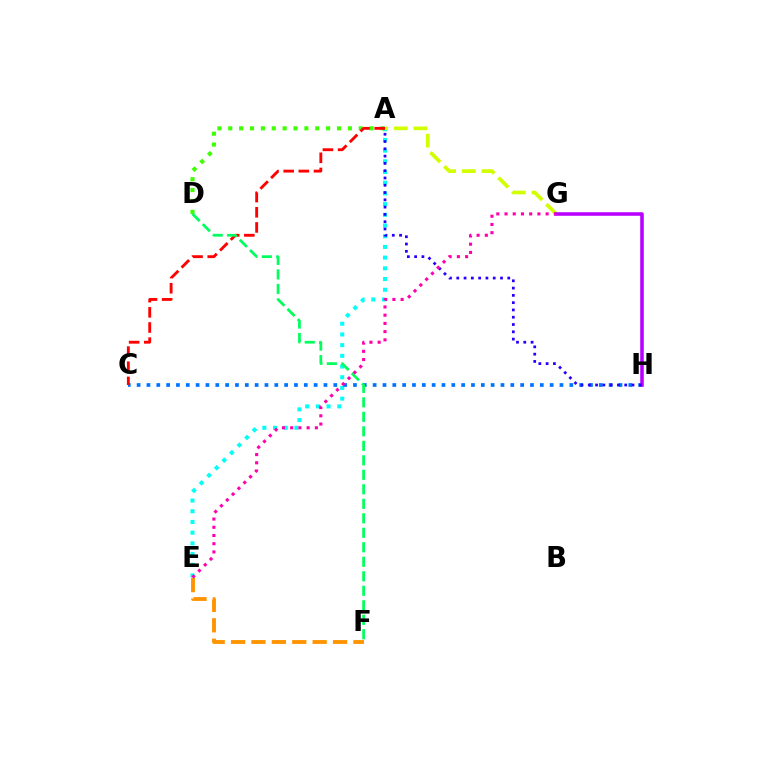{('A', 'E'): [{'color': '#00fff6', 'line_style': 'dotted', 'thickness': 2.91}], ('A', 'G'): [{'color': '#d1ff00', 'line_style': 'dashed', 'thickness': 2.67}], ('A', 'D'): [{'color': '#3dff00', 'line_style': 'dotted', 'thickness': 2.95}], ('E', 'F'): [{'color': '#ff9400', 'line_style': 'dashed', 'thickness': 2.77}], ('C', 'H'): [{'color': '#0074ff', 'line_style': 'dotted', 'thickness': 2.67}], ('G', 'H'): [{'color': '#b900ff', 'line_style': 'solid', 'thickness': 2.56}], ('A', 'C'): [{'color': '#ff0000', 'line_style': 'dashed', 'thickness': 2.06}], ('A', 'H'): [{'color': '#2500ff', 'line_style': 'dotted', 'thickness': 1.98}], ('D', 'F'): [{'color': '#00ff5c', 'line_style': 'dashed', 'thickness': 1.97}], ('E', 'G'): [{'color': '#ff00ac', 'line_style': 'dotted', 'thickness': 2.23}]}